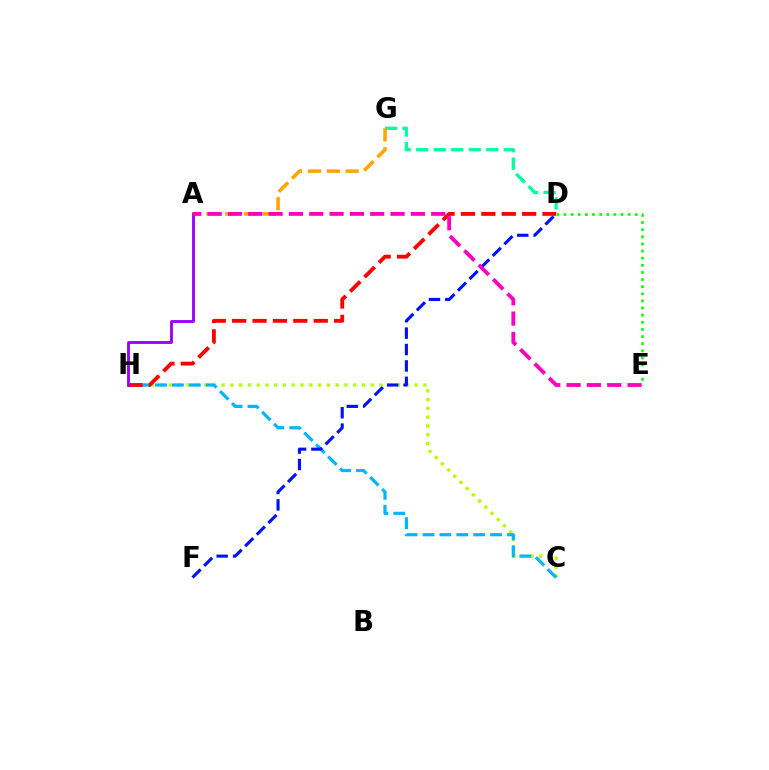{('C', 'H'): [{'color': '#b3ff00', 'line_style': 'dotted', 'thickness': 2.38}, {'color': '#00b5ff', 'line_style': 'dashed', 'thickness': 2.29}], ('D', 'G'): [{'color': '#00ff9d', 'line_style': 'dashed', 'thickness': 2.38}], ('A', 'G'): [{'color': '#ffa500', 'line_style': 'dashed', 'thickness': 2.56}], ('D', 'F'): [{'color': '#0010ff', 'line_style': 'dashed', 'thickness': 2.23}], ('D', 'H'): [{'color': '#ff0000', 'line_style': 'dashed', 'thickness': 2.77}], ('D', 'E'): [{'color': '#08ff00', 'line_style': 'dotted', 'thickness': 1.94}], ('A', 'H'): [{'color': '#9b00ff', 'line_style': 'solid', 'thickness': 2.05}], ('A', 'E'): [{'color': '#ff00bd', 'line_style': 'dashed', 'thickness': 2.76}]}